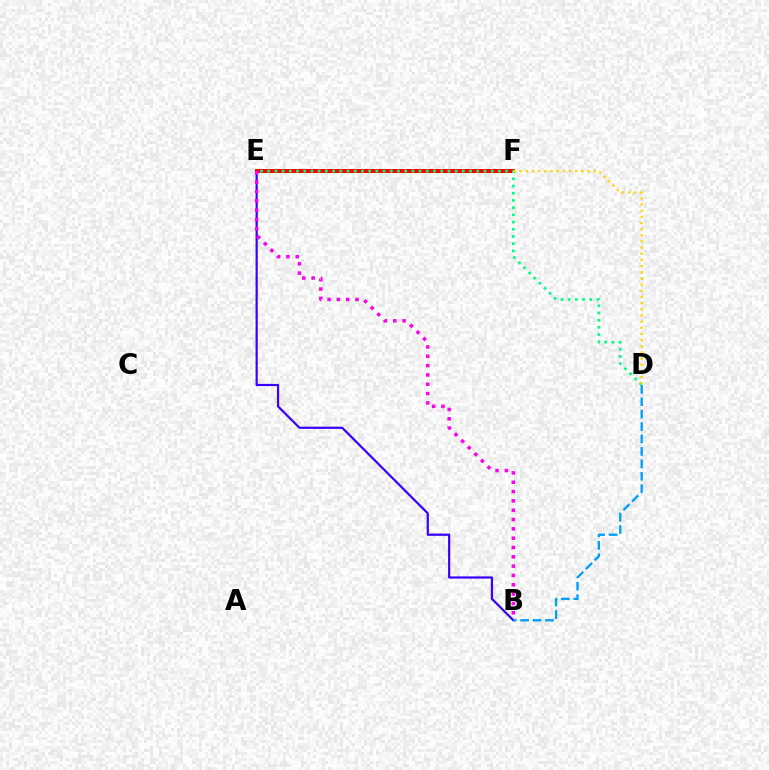{('B', 'E'): [{'color': '#3700ff', 'line_style': 'solid', 'thickness': 1.58}, {'color': '#ff00ed', 'line_style': 'dotted', 'thickness': 2.53}], ('E', 'F'): [{'color': '#4fff00', 'line_style': 'solid', 'thickness': 2.25}, {'color': '#ff0000', 'line_style': 'solid', 'thickness': 2.85}], ('D', 'E'): [{'color': '#00ff86', 'line_style': 'dotted', 'thickness': 1.96}], ('D', 'F'): [{'color': '#ffd500', 'line_style': 'dotted', 'thickness': 1.68}], ('B', 'D'): [{'color': '#009eff', 'line_style': 'dashed', 'thickness': 1.69}]}